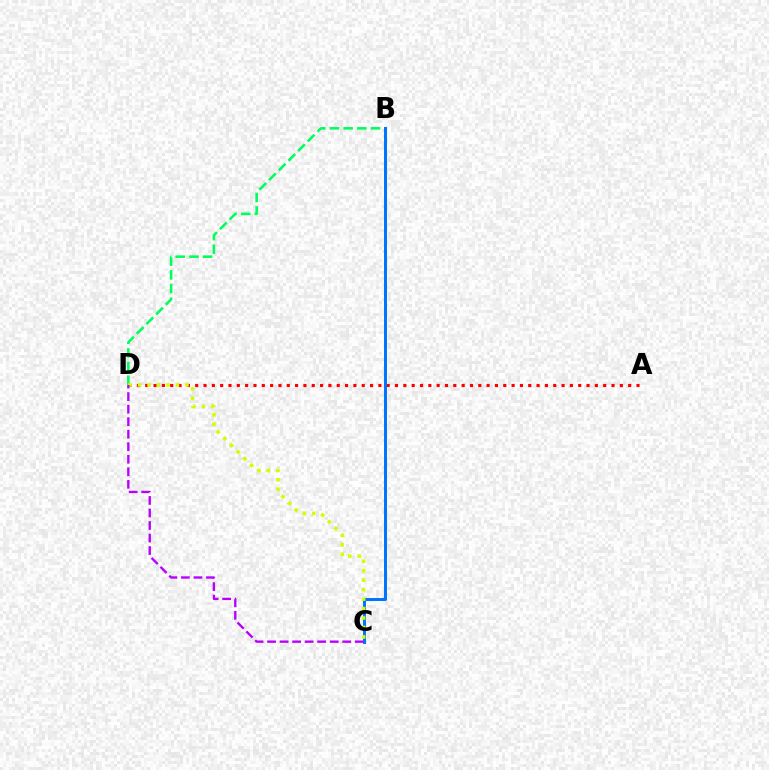{('A', 'D'): [{'color': '#ff0000', 'line_style': 'dotted', 'thickness': 2.26}], ('B', 'D'): [{'color': '#00ff5c', 'line_style': 'dashed', 'thickness': 1.86}], ('B', 'C'): [{'color': '#0074ff', 'line_style': 'solid', 'thickness': 2.14}], ('C', 'D'): [{'color': '#d1ff00', 'line_style': 'dotted', 'thickness': 2.57}, {'color': '#b900ff', 'line_style': 'dashed', 'thickness': 1.7}]}